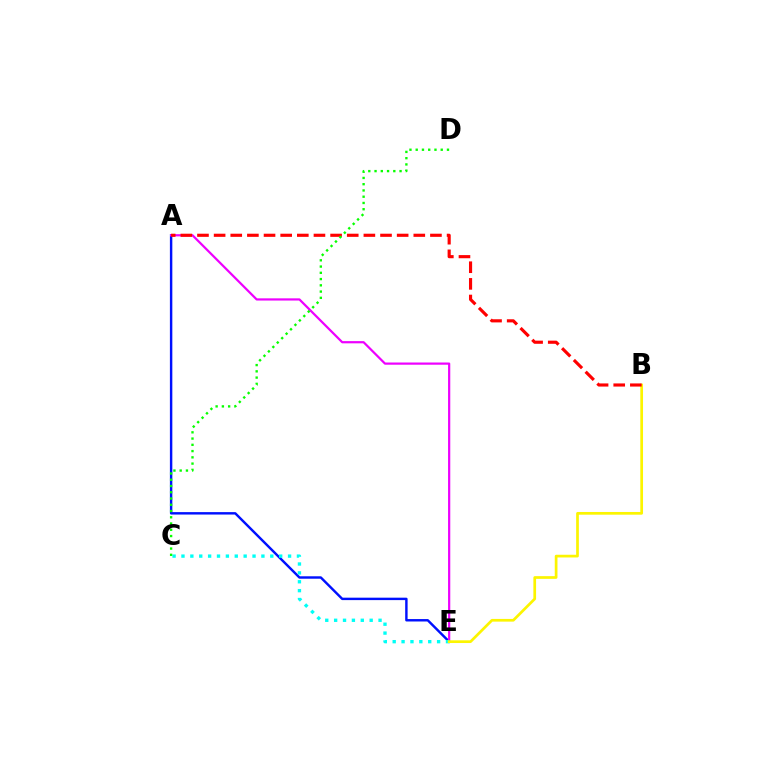{('A', 'E'): [{'color': '#0010ff', 'line_style': 'solid', 'thickness': 1.75}, {'color': '#ee00ff', 'line_style': 'solid', 'thickness': 1.59}], ('C', 'E'): [{'color': '#00fff6', 'line_style': 'dotted', 'thickness': 2.41}], ('B', 'E'): [{'color': '#fcf500', 'line_style': 'solid', 'thickness': 1.95}], ('A', 'B'): [{'color': '#ff0000', 'line_style': 'dashed', 'thickness': 2.26}], ('C', 'D'): [{'color': '#08ff00', 'line_style': 'dotted', 'thickness': 1.7}]}